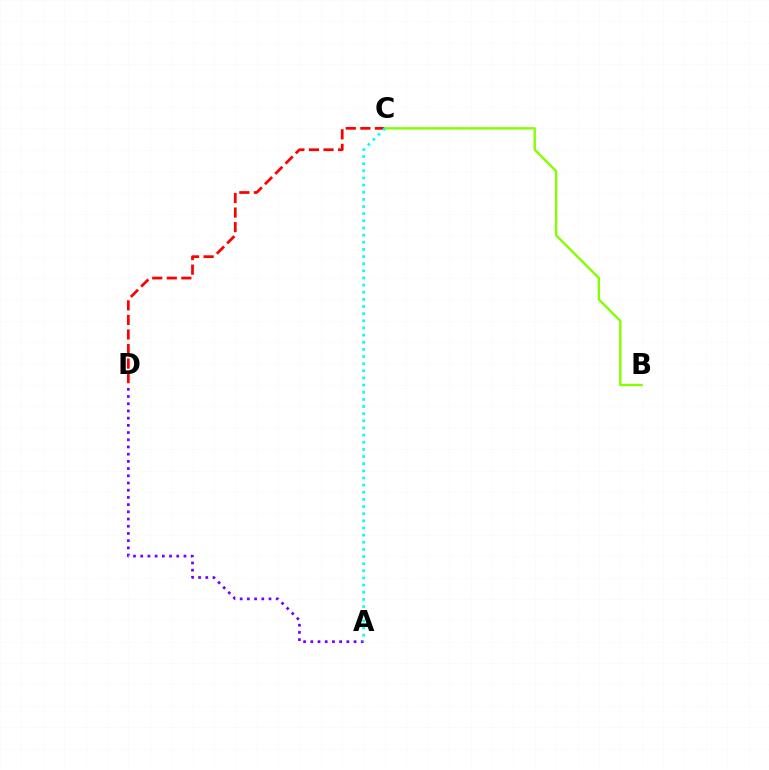{('C', 'D'): [{'color': '#ff0000', 'line_style': 'dashed', 'thickness': 1.98}], ('B', 'C'): [{'color': '#84ff00', 'line_style': 'solid', 'thickness': 1.71}], ('A', 'D'): [{'color': '#7200ff', 'line_style': 'dotted', 'thickness': 1.96}], ('A', 'C'): [{'color': '#00fff6', 'line_style': 'dotted', 'thickness': 1.94}]}